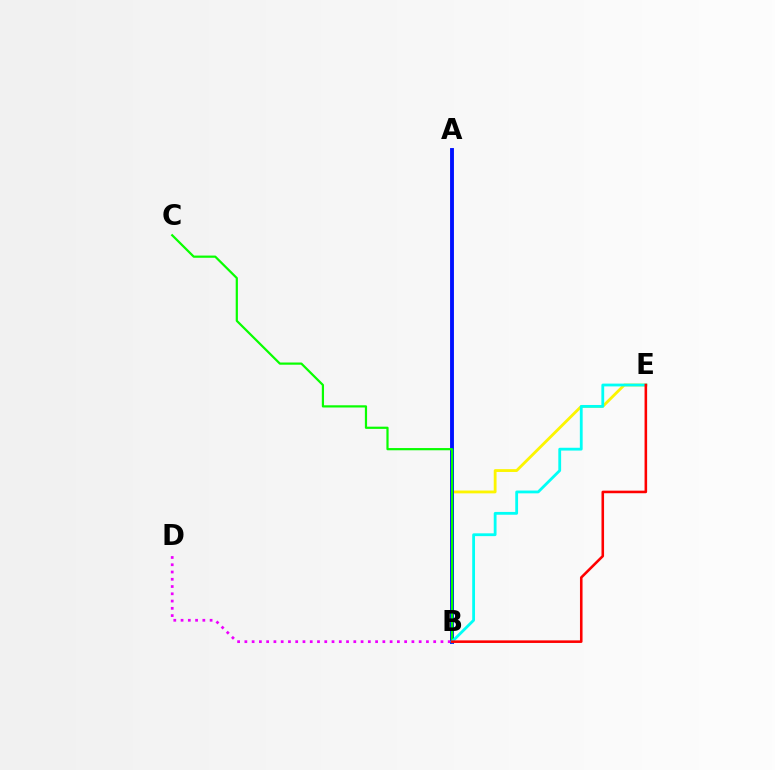{('B', 'D'): [{'color': '#ee00ff', 'line_style': 'dotted', 'thickness': 1.97}], ('B', 'E'): [{'color': '#fcf500', 'line_style': 'solid', 'thickness': 2.03}, {'color': '#00fff6', 'line_style': 'solid', 'thickness': 2.02}, {'color': '#ff0000', 'line_style': 'solid', 'thickness': 1.85}], ('A', 'B'): [{'color': '#0010ff', 'line_style': 'solid', 'thickness': 2.79}], ('B', 'C'): [{'color': '#08ff00', 'line_style': 'solid', 'thickness': 1.59}]}